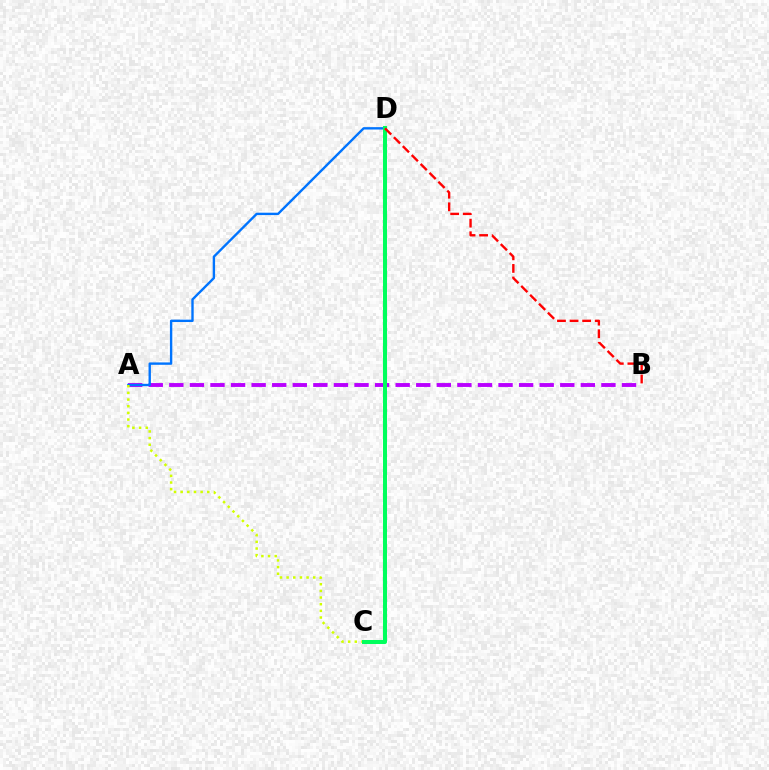{('A', 'B'): [{'color': '#b900ff', 'line_style': 'dashed', 'thickness': 2.8}], ('A', 'D'): [{'color': '#0074ff', 'line_style': 'solid', 'thickness': 1.71}], ('A', 'C'): [{'color': '#d1ff00', 'line_style': 'dotted', 'thickness': 1.81}], ('C', 'D'): [{'color': '#00ff5c', 'line_style': 'solid', 'thickness': 2.9}], ('B', 'D'): [{'color': '#ff0000', 'line_style': 'dashed', 'thickness': 1.71}]}